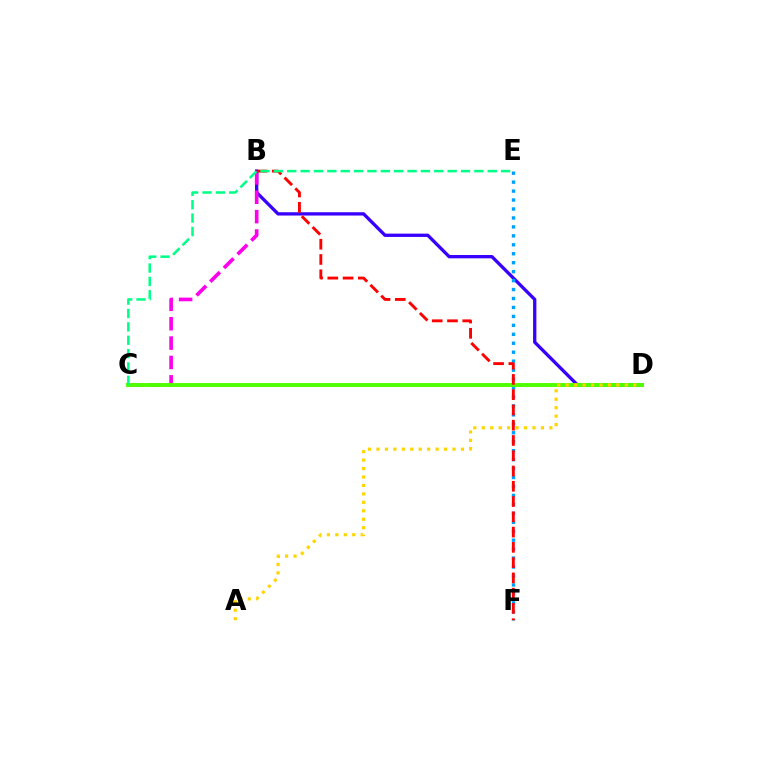{('B', 'D'): [{'color': '#3700ff', 'line_style': 'solid', 'thickness': 2.38}], ('E', 'F'): [{'color': '#009eff', 'line_style': 'dotted', 'thickness': 2.43}], ('B', 'C'): [{'color': '#ff00ed', 'line_style': 'dashed', 'thickness': 2.63}], ('C', 'D'): [{'color': '#4fff00', 'line_style': 'solid', 'thickness': 2.81}], ('B', 'F'): [{'color': '#ff0000', 'line_style': 'dashed', 'thickness': 2.07}], ('C', 'E'): [{'color': '#00ff86', 'line_style': 'dashed', 'thickness': 1.82}], ('A', 'D'): [{'color': '#ffd500', 'line_style': 'dotted', 'thickness': 2.29}]}